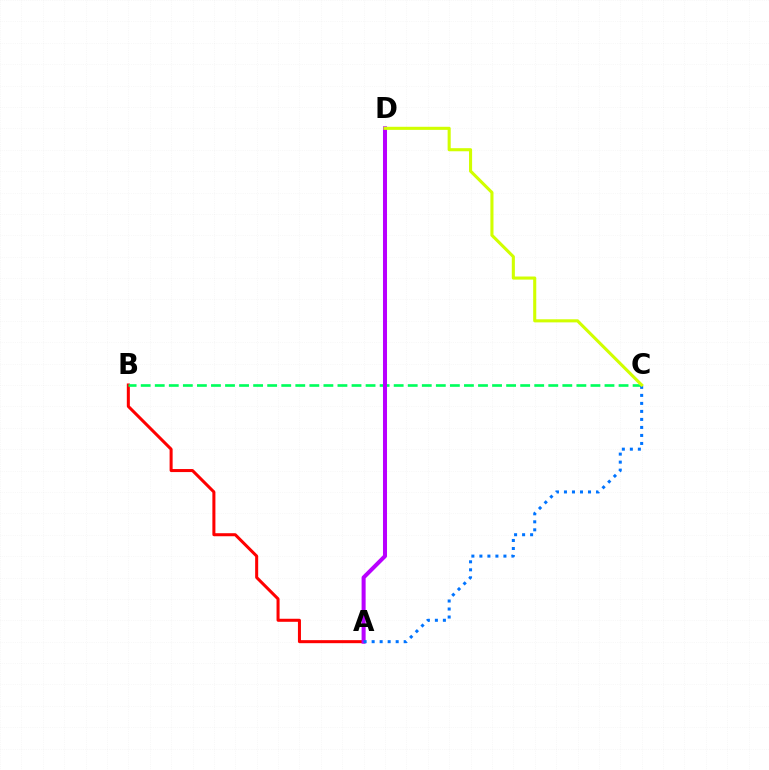{('A', 'B'): [{'color': '#ff0000', 'line_style': 'solid', 'thickness': 2.18}], ('B', 'C'): [{'color': '#00ff5c', 'line_style': 'dashed', 'thickness': 1.91}], ('A', 'D'): [{'color': '#b900ff', 'line_style': 'solid', 'thickness': 2.9}], ('A', 'C'): [{'color': '#0074ff', 'line_style': 'dotted', 'thickness': 2.18}], ('C', 'D'): [{'color': '#d1ff00', 'line_style': 'solid', 'thickness': 2.23}]}